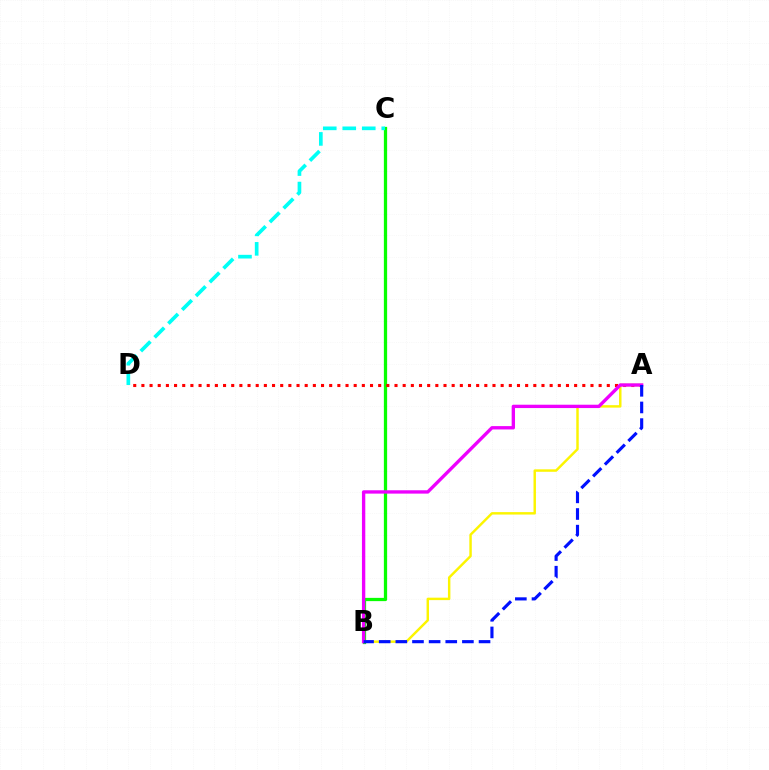{('B', 'C'): [{'color': '#08ff00', 'line_style': 'solid', 'thickness': 2.35}], ('A', 'D'): [{'color': '#ff0000', 'line_style': 'dotted', 'thickness': 2.22}], ('A', 'B'): [{'color': '#fcf500', 'line_style': 'solid', 'thickness': 1.76}, {'color': '#ee00ff', 'line_style': 'solid', 'thickness': 2.41}, {'color': '#0010ff', 'line_style': 'dashed', 'thickness': 2.26}], ('C', 'D'): [{'color': '#00fff6', 'line_style': 'dashed', 'thickness': 2.65}]}